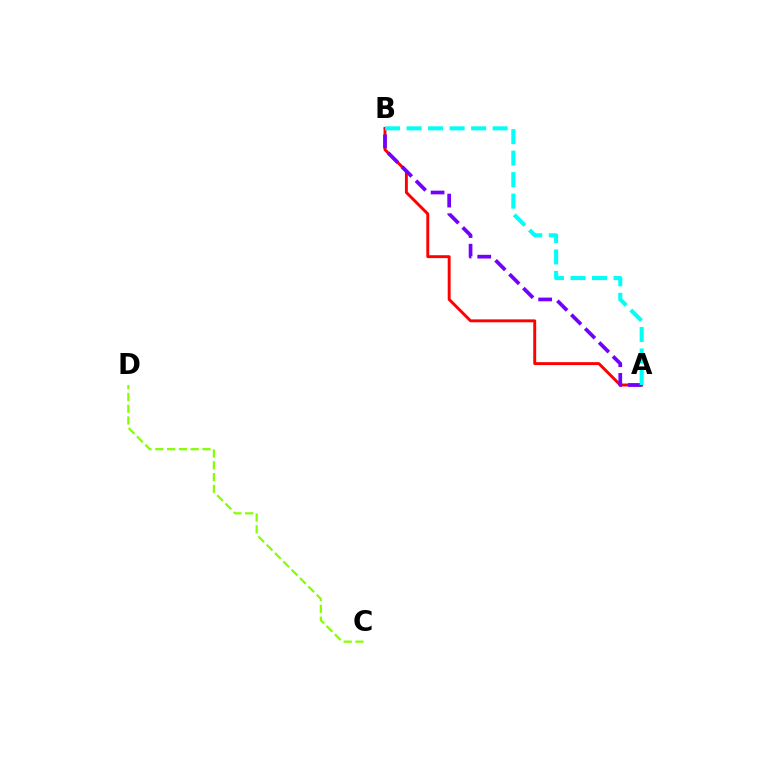{('A', 'B'): [{'color': '#ff0000', 'line_style': 'solid', 'thickness': 2.1}, {'color': '#7200ff', 'line_style': 'dashed', 'thickness': 2.67}, {'color': '#00fff6', 'line_style': 'dashed', 'thickness': 2.92}], ('C', 'D'): [{'color': '#84ff00', 'line_style': 'dashed', 'thickness': 1.6}]}